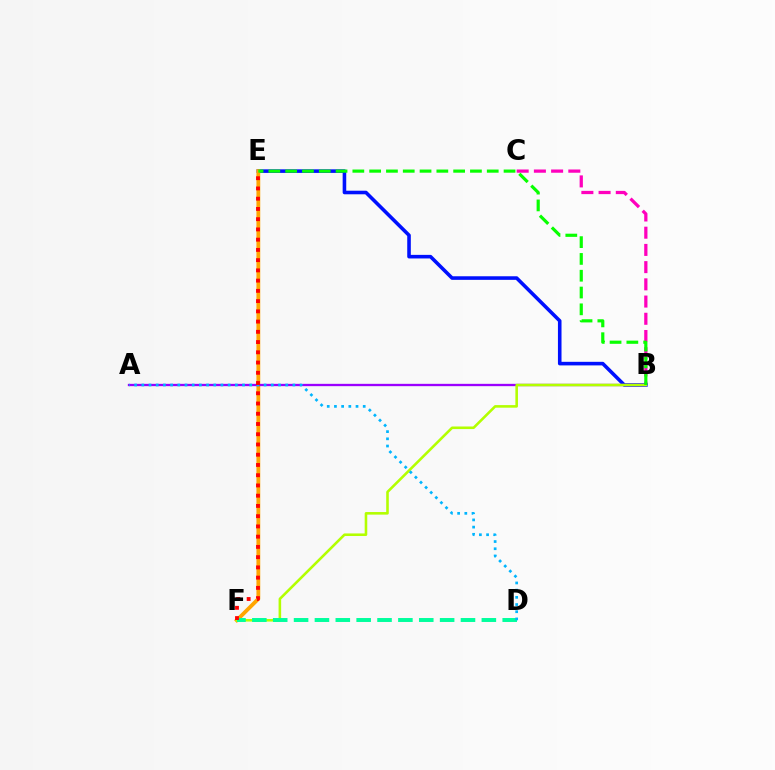{('B', 'C'): [{'color': '#ff00bd', 'line_style': 'dashed', 'thickness': 2.34}], ('B', 'E'): [{'color': '#0010ff', 'line_style': 'solid', 'thickness': 2.58}, {'color': '#08ff00', 'line_style': 'dashed', 'thickness': 2.28}], ('E', 'F'): [{'color': '#ffa500', 'line_style': 'solid', 'thickness': 2.75}, {'color': '#ff0000', 'line_style': 'dotted', 'thickness': 2.78}], ('A', 'B'): [{'color': '#9b00ff', 'line_style': 'solid', 'thickness': 1.67}], ('B', 'F'): [{'color': '#b3ff00', 'line_style': 'solid', 'thickness': 1.86}], ('D', 'F'): [{'color': '#00ff9d', 'line_style': 'dashed', 'thickness': 2.83}], ('A', 'D'): [{'color': '#00b5ff', 'line_style': 'dotted', 'thickness': 1.95}]}